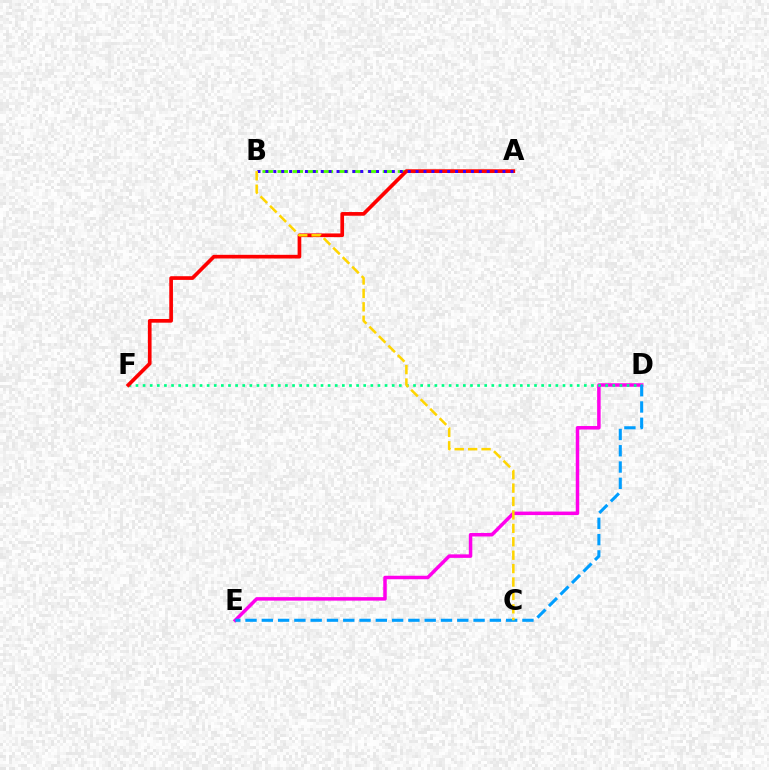{('D', 'E'): [{'color': '#ff00ed', 'line_style': 'solid', 'thickness': 2.52}, {'color': '#009eff', 'line_style': 'dashed', 'thickness': 2.21}], ('D', 'F'): [{'color': '#00ff86', 'line_style': 'dotted', 'thickness': 1.93}], ('A', 'B'): [{'color': '#4fff00', 'line_style': 'dashed', 'thickness': 2.04}, {'color': '#3700ff', 'line_style': 'dotted', 'thickness': 2.15}], ('A', 'F'): [{'color': '#ff0000', 'line_style': 'solid', 'thickness': 2.65}], ('B', 'C'): [{'color': '#ffd500', 'line_style': 'dashed', 'thickness': 1.82}]}